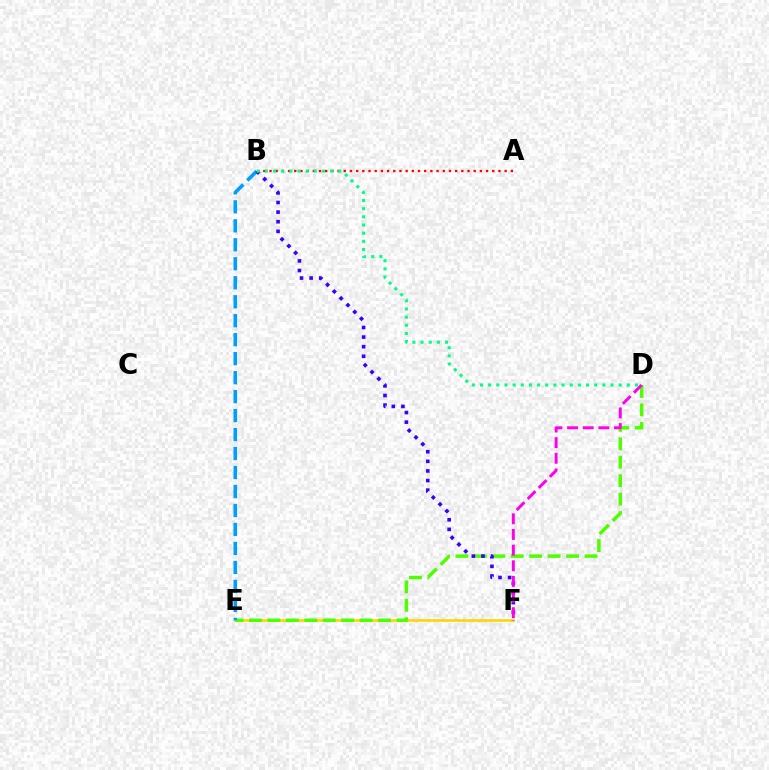{('E', 'F'): [{'color': '#ffd500', 'line_style': 'solid', 'thickness': 1.88}], ('D', 'E'): [{'color': '#4fff00', 'line_style': 'dashed', 'thickness': 2.5}], ('B', 'E'): [{'color': '#009eff', 'line_style': 'dashed', 'thickness': 2.58}], ('B', 'F'): [{'color': '#3700ff', 'line_style': 'dotted', 'thickness': 2.61}], ('A', 'B'): [{'color': '#ff0000', 'line_style': 'dotted', 'thickness': 1.68}], ('D', 'F'): [{'color': '#ff00ed', 'line_style': 'dashed', 'thickness': 2.13}], ('B', 'D'): [{'color': '#00ff86', 'line_style': 'dotted', 'thickness': 2.22}]}